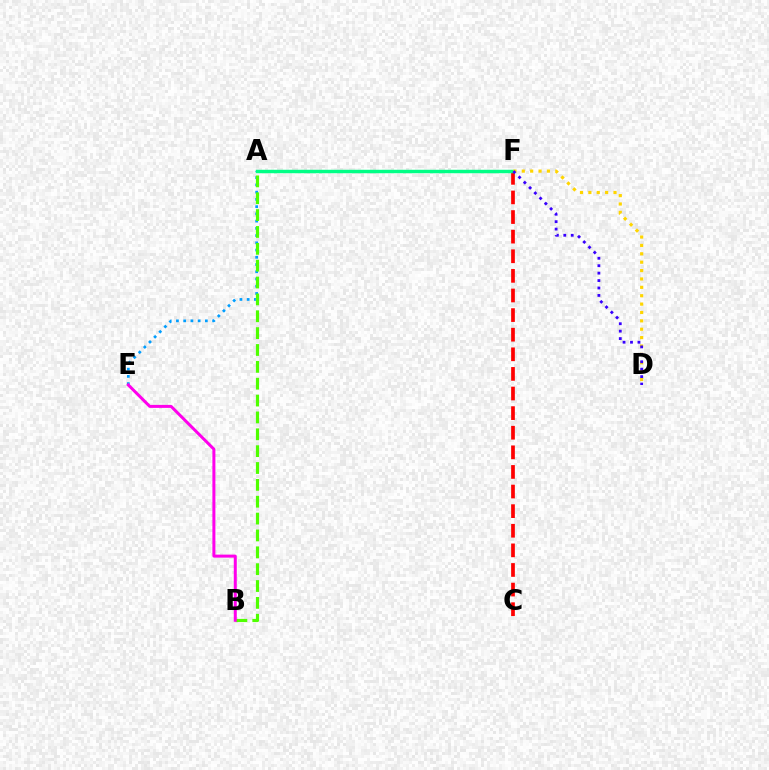{('A', 'E'): [{'color': '#009eff', 'line_style': 'dotted', 'thickness': 1.97}], ('A', 'B'): [{'color': '#4fff00', 'line_style': 'dashed', 'thickness': 2.29}], ('C', 'F'): [{'color': '#ff0000', 'line_style': 'dashed', 'thickness': 2.66}], ('A', 'F'): [{'color': '#00ff86', 'line_style': 'solid', 'thickness': 2.49}], ('B', 'E'): [{'color': '#ff00ed', 'line_style': 'solid', 'thickness': 2.16}], ('D', 'F'): [{'color': '#ffd500', 'line_style': 'dotted', 'thickness': 2.28}, {'color': '#3700ff', 'line_style': 'dotted', 'thickness': 2.02}]}